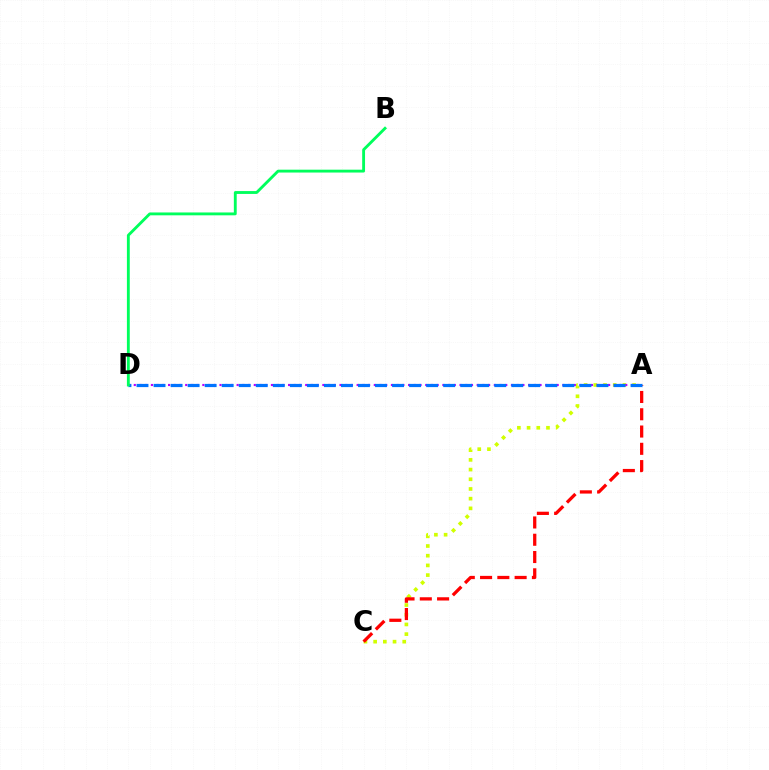{('A', 'C'): [{'color': '#d1ff00', 'line_style': 'dotted', 'thickness': 2.63}, {'color': '#ff0000', 'line_style': 'dashed', 'thickness': 2.35}], ('A', 'D'): [{'color': '#b900ff', 'line_style': 'dotted', 'thickness': 1.55}, {'color': '#0074ff', 'line_style': 'dashed', 'thickness': 2.31}], ('B', 'D'): [{'color': '#00ff5c', 'line_style': 'solid', 'thickness': 2.06}]}